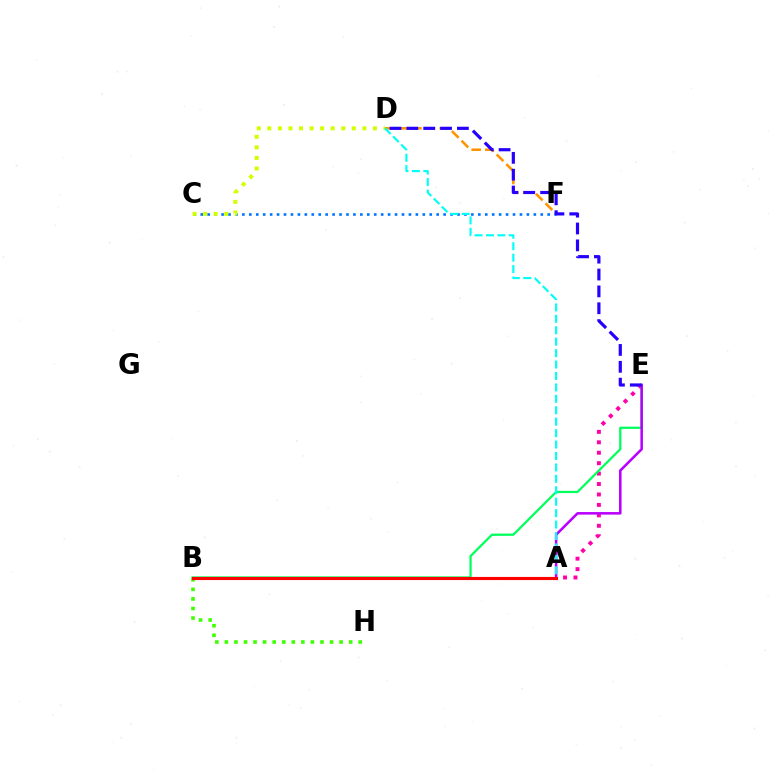{('A', 'E'): [{'color': '#ff00ac', 'line_style': 'dotted', 'thickness': 2.84}, {'color': '#b900ff', 'line_style': 'solid', 'thickness': 1.84}], ('B', 'E'): [{'color': '#00ff5c', 'line_style': 'solid', 'thickness': 1.62}], ('C', 'F'): [{'color': '#0074ff', 'line_style': 'dotted', 'thickness': 1.89}], ('D', 'F'): [{'color': '#ff9400', 'line_style': 'dashed', 'thickness': 1.85}], ('B', 'H'): [{'color': '#3dff00', 'line_style': 'dotted', 'thickness': 2.6}], ('A', 'B'): [{'color': '#ff0000', 'line_style': 'solid', 'thickness': 2.25}], ('D', 'E'): [{'color': '#2500ff', 'line_style': 'dashed', 'thickness': 2.29}], ('C', 'D'): [{'color': '#d1ff00', 'line_style': 'dotted', 'thickness': 2.87}], ('A', 'D'): [{'color': '#00fff6', 'line_style': 'dashed', 'thickness': 1.55}]}